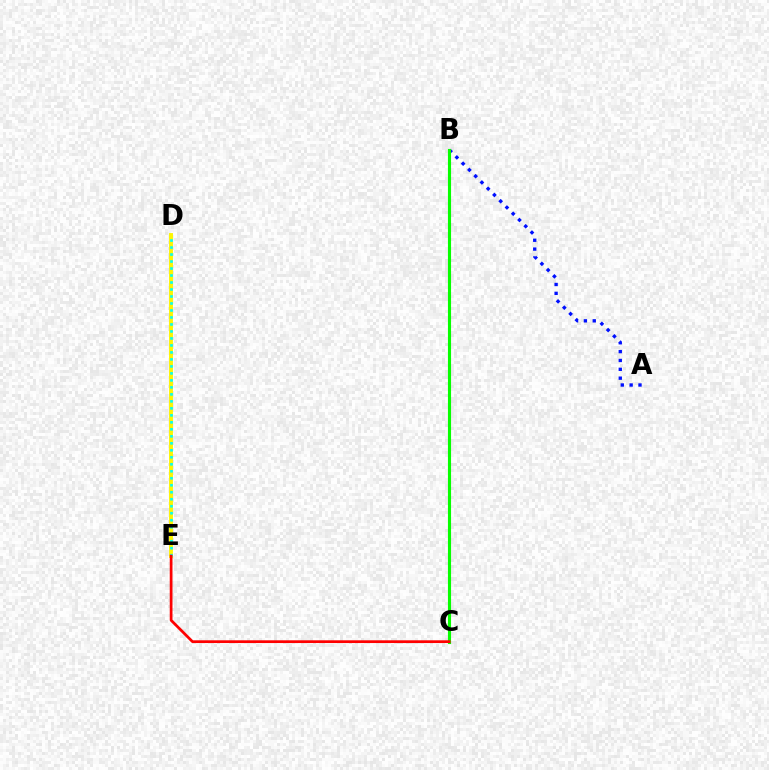{('B', 'C'): [{'color': '#ee00ff', 'line_style': 'dashed', 'thickness': 1.9}, {'color': '#08ff00', 'line_style': 'solid', 'thickness': 2.24}], ('D', 'E'): [{'color': '#fcf500', 'line_style': 'solid', 'thickness': 2.79}, {'color': '#00fff6', 'line_style': 'dotted', 'thickness': 1.9}], ('A', 'B'): [{'color': '#0010ff', 'line_style': 'dotted', 'thickness': 2.41}], ('C', 'E'): [{'color': '#ff0000', 'line_style': 'solid', 'thickness': 1.97}]}